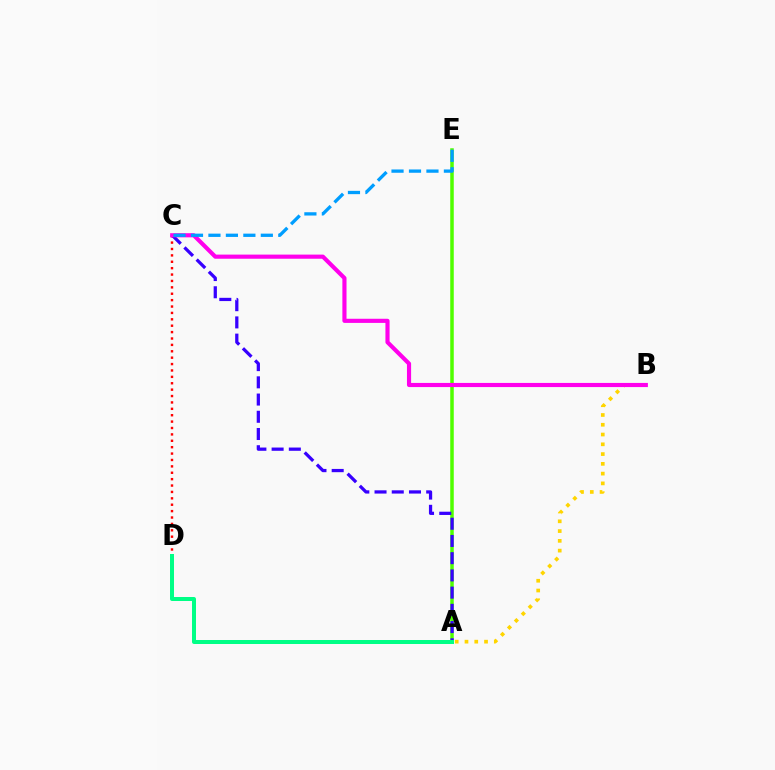{('A', 'B'): [{'color': '#ffd500', 'line_style': 'dotted', 'thickness': 2.65}], ('A', 'E'): [{'color': '#4fff00', 'line_style': 'solid', 'thickness': 2.53}], ('C', 'D'): [{'color': '#ff0000', 'line_style': 'dotted', 'thickness': 1.74}], ('A', 'C'): [{'color': '#3700ff', 'line_style': 'dashed', 'thickness': 2.34}], ('B', 'C'): [{'color': '#ff00ed', 'line_style': 'solid', 'thickness': 2.98}], ('C', 'E'): [{'color': '#009eff', 'line_style': 'dashed', 'thickness': 2.37}], ('A', 'D'): [{'color': '#00ff86', 'line_style': 'solid', 'thickness': 2.88}]}